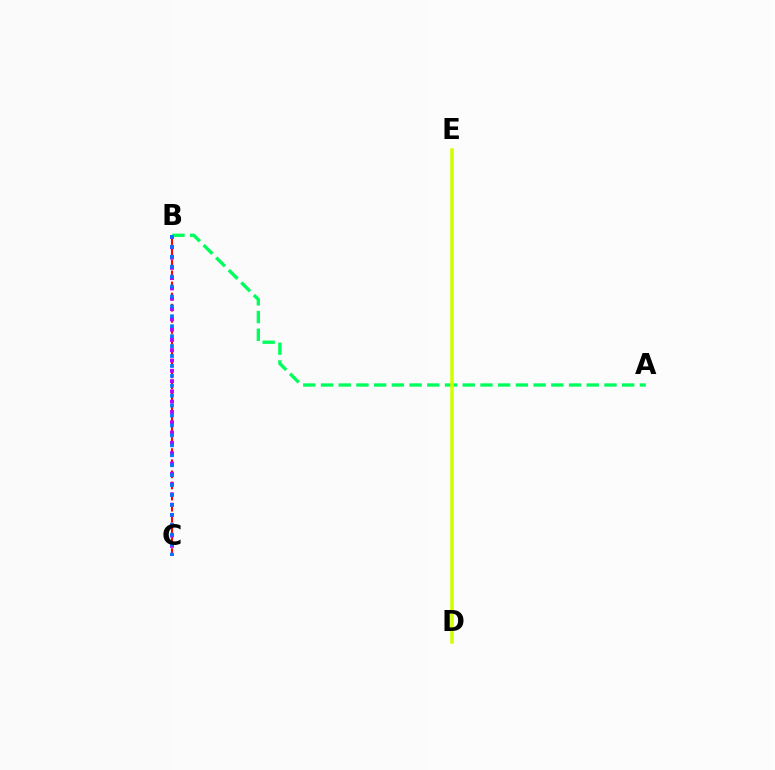{('B', 'C'): [{'color': '#ff0000', 'line_style': 'dashed', 'thickness': 1.51}, {'color': '#b900ff', 'line_style': 'dotted', 'thickness': 2.8}, {'color': '#0074ff', 'line_style': 'dotted', 'thickness': 2.7}], ('A', 'B'): [{'color': '#00ff5c', 'line_style': 'dashed', 'thickness': 2.41}], ('D', 'E'): [{'color': '#d1ff00', 'line_style': 'solid', 'thickness': 2.54}]}